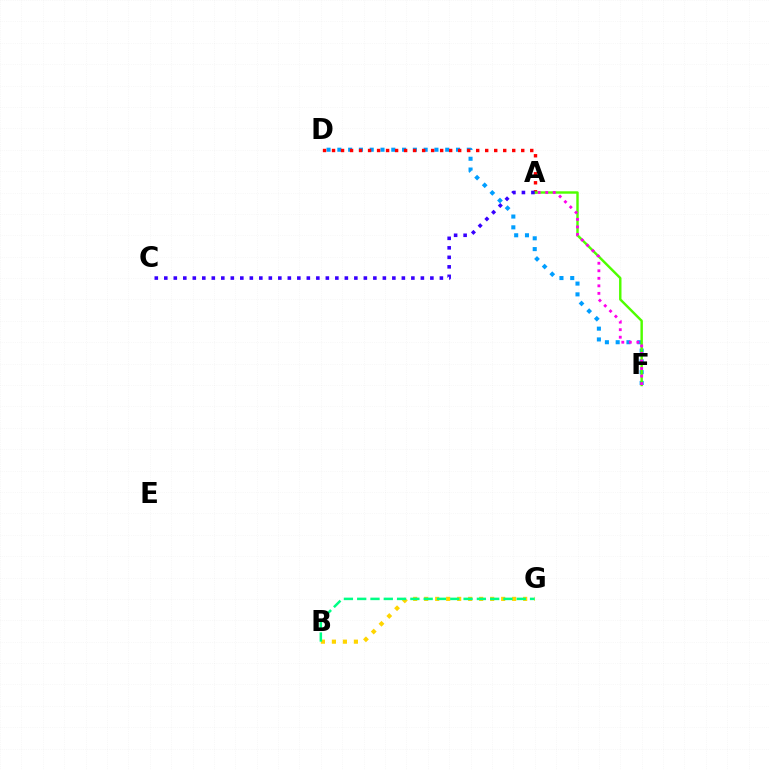{('B', 'G'): [{'color': '#ffd500', 'line_style': 'dotted', 'thickness': 2.99}, {'color': '#00ff86', 'line_style': 'dashed', 'thickness': 1.81}], ('D', 'F'): [{'color': '#009eff', 'line_style': 'dotted', 'thickness': 2.93}], ('A', 'D'): [{'color': '#ff0000', 'line_style': 'dotted', 'thickness': 2.45}], ('A', 'F'): [{'color': '#4fff00', 'line_style': 'solid', 'thickness': 1.75}, {'color': '#ff00ed', 'line_style': 'dotted', 'thickness': 2.05}], ('A', 'C'): [{'color': '#3700ff', 'line_style': 'dotted', 'thickness': 2.58}]}